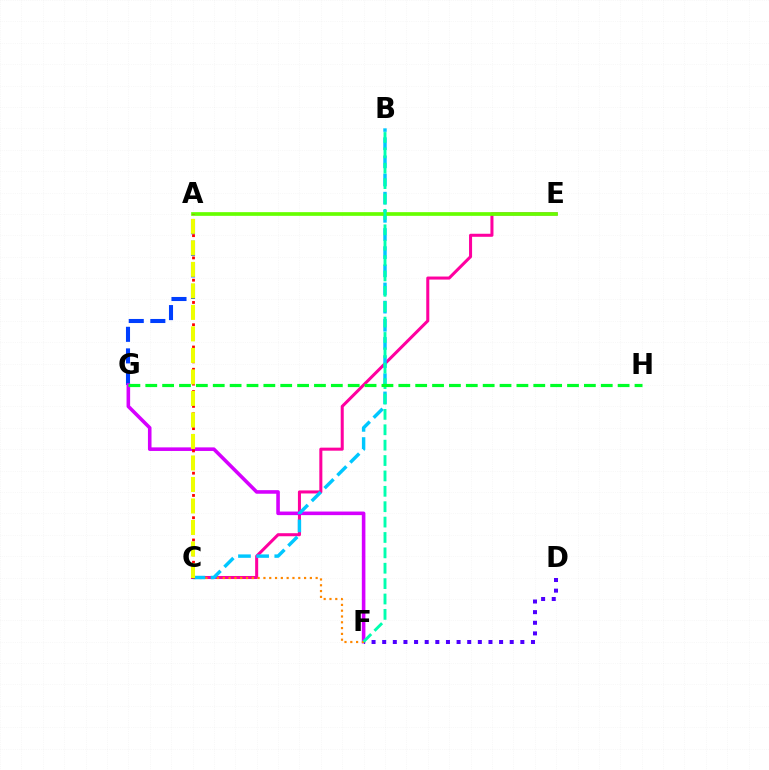{('A', 'G'): [{'color': '#003fff', 'line_style': 'dashed', 'thickness': 2.93}], ('C', 'E'): [{'color': '#ff00a0', 'line_style': 'solid', 'thickness': 2.19}], ('F', 'G'): [{'color': '#d600ff', 'line_style': 'solid', 'thickness': 2.58}], ('C', 'F'): [{'color': '#ff8800', 'line_style': 'dotted', 'thickness': 1.58}], ('B', 'C'): [{'color': '#00c7ff', 'line_style': 'dashed', 'thickness': 2.47}], ('A', 'E'): [{'color': '#66ff00', 'line_style': 'solid', 'thickness': 2.66}], ('D', 'F'): [{'color': '#4f00ff', 'line_style': 'dotted', 'thickness': 2.89}], ('A', 'C'): [{'color': '#ff0000', 'line_style': 'dotted', 'thickness': 2.02}, {'color': '#eeff00', 'line_style': 'dashed', 'thickness': 2.92}], ('B', 'F'): [{'color': '#00ffaf', 'line_style': 'dashed', 'thickness': 2.09}], ('G', 'H'): [{'color': '#00ff27', 'line_style': 'dashed', 'thickness': 2.29}]}